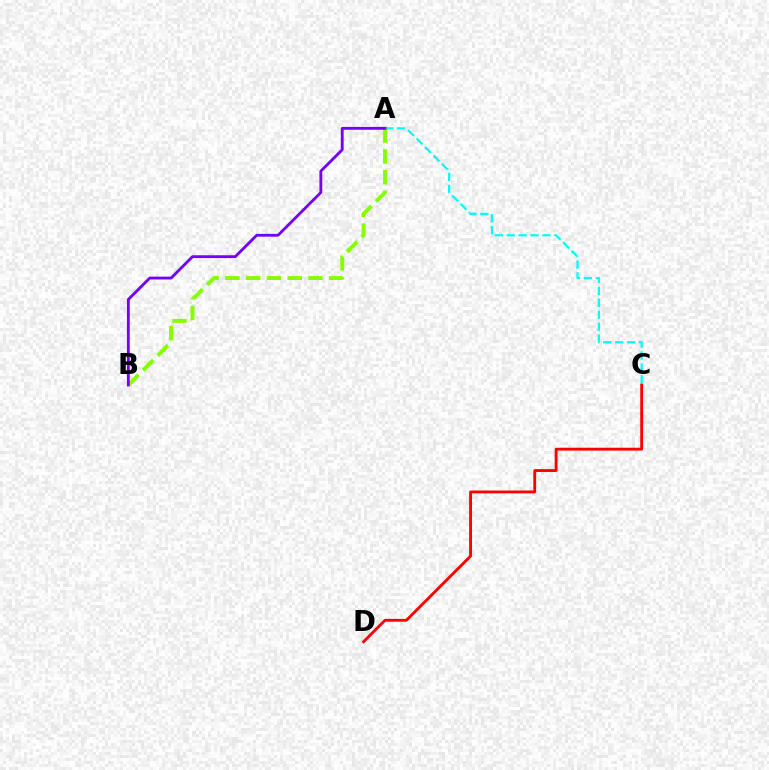{('A', 'C'): [{'color': '#00fff6', 'line_style': 'dashed', 'thickness': 1.62}], ('A', 'B'): [{'color': '#84ff00', 'line_style': 'dashed', 'thickness': 2.82}, {'color': '#7200ff', 'line_style': 'solid', 'thickness': 2.03}], ('C', 'D'): [{'color': '#ff0000', 'line_style': 'solid', 'thickness': 2.05}]}